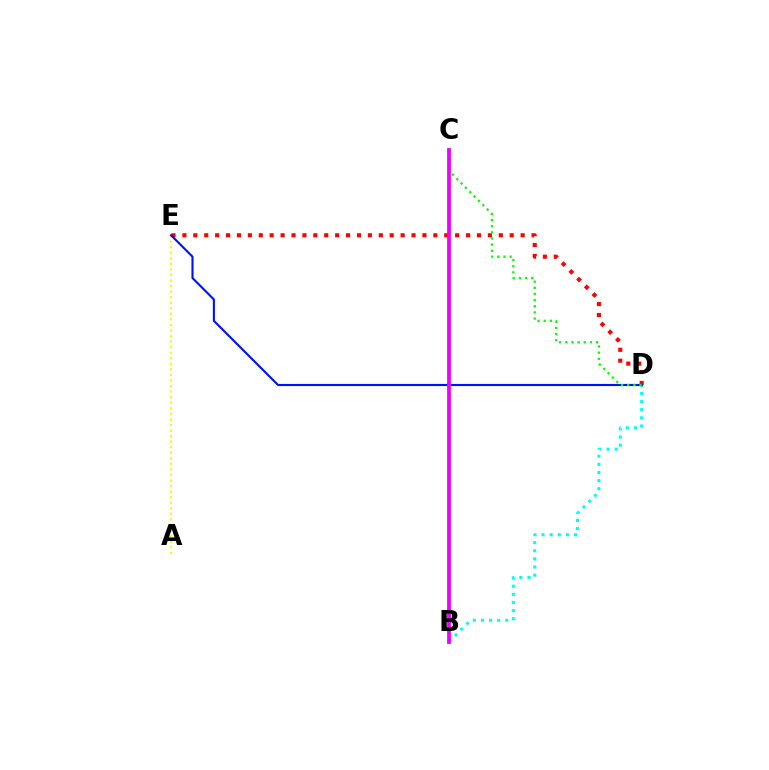{('D', 'E'): [{'color': '#ff0000', 'line_style': 'dotted', 'thickness': 2.96}, {'color': '#0010ff', 'line_style': 'solid', 'thickness': 1.52}], ('B', 'D'): [{'color': '#00fff6', 'line_style': 'dotted', 'thickness': 2.21}], ('A', 'E'): [{'color': '#fcf500', 'line_style': 'dotted', 'thickness': 1.51}], ('C', 'D'): [{'color': '#08ff00', 'line_style': 'dotted', 'thickness': 1.67}], ('B', 'C'): [{'color': '#ee00ff', 'line_style': 'solid', 'thickness': 2.73}]}